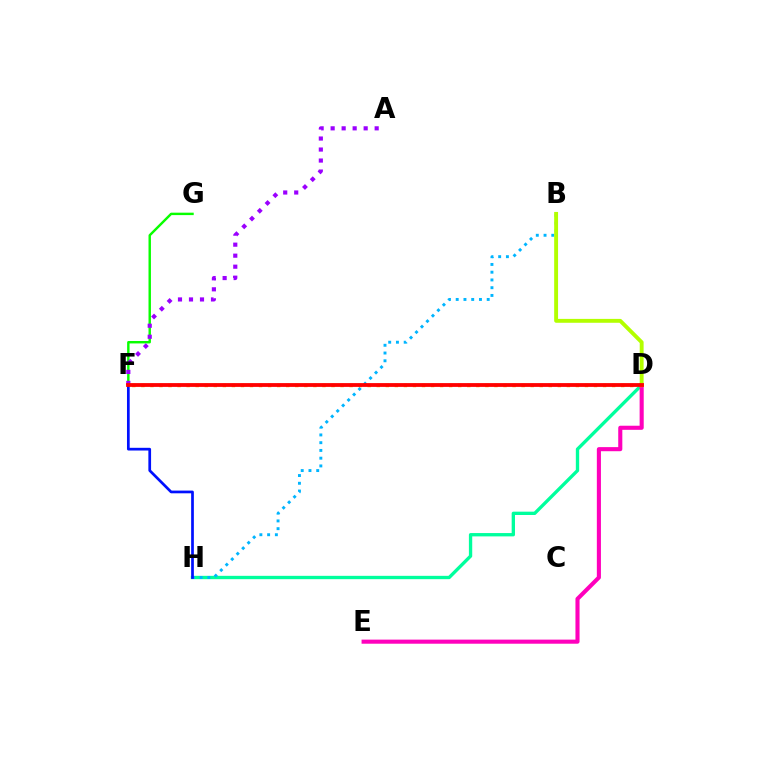{('D', 'H'): [{'color': '#00ff9d', 'line_style': 'solid', 'thickness': 2.4}], ('F', 'G'): [{'color': '#08ff00', 'line_style': 'solid', 'thickness': 1.75}], ('B', 'H'): [{'color': '#00b5ff', 'line_style': 'dotted', 'thickness': 2.11}], ('D', 'E'): [{'color': '#ff00bd', 'line_style': 'solid', 'thickness': 2.95}], ('B', 'D'): [{'color': '#b3ff00', 'line_style': 'solid', 'thickness': 2.8}], ('D', 'F'): [{'color': '#ffa500', 'line_style': 'dotted', 'thickness': 2.46}, {'color': '#ff0000', 'line_style': 'solid', 'thickness': 2.73}], ('F', 'H'): [{'color': '#0010ff', 'line_style': 'solid', 'thickness': 1.95}], ('A', 'F'): [{'color': '#9b00ff', 'line_style': 'dotted', 'thickness': 2.99}]}